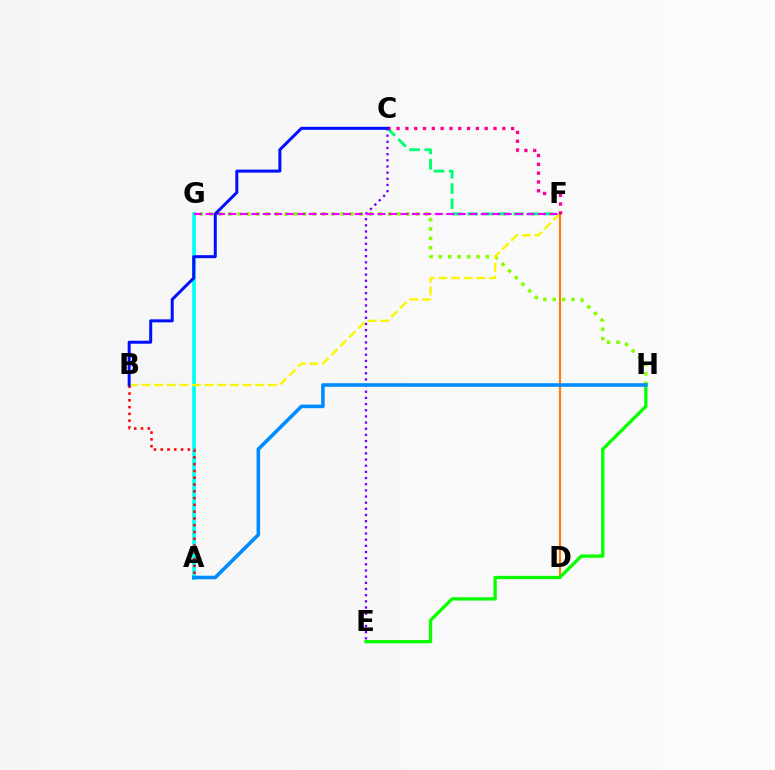{('A', 'G'): [{'color': '#00fff6', 'line_style': 'solid', 'thickness': 2.64}], ('G', 'H'): [{'color': '#84ff00', 'line_style': 'dotted', 'thickness': 2.55}], ('B', 'F'): [{'color': '#fcf500', 'line_style': 'dashed', 'thickness': 1.72}], ('C', 'E'): [{'color': '#7200ff', 'line_style': 'dotted', 'thickness': 1.67}], ('A', 'B'): [{'color': '#ff0000', 'line_style': 'dotted', 'thickness': 1.84}], ('D', 'F'): [{'color': '#ff7c00', 'line_style': 'solid', 'thickness': 1.56}], ('C', 'F'): [{'color': '#00ff74', 'line_style': 'dashed', 'thickness': 2.07}, {'color': '#ff0094', 'line_style': 'dotted', 'thickness': 2.39}], ('F', 'G'): [{'color': '#ee00ff', 'line_style': 'dashed', 'thickness': 1.56}], ('B', 'C'): [{'color': '#0010ff', 'line_style': 'solid', 'thickness': 2.17}], ('E', 'H'): [{'color': '#08ff00', 'line_style': 'solid', 'thickness': 2.36}], ('A', 'H'): [{'color': '#008cff', 'line_style': 'solid', 'thickness': 2.58}]}